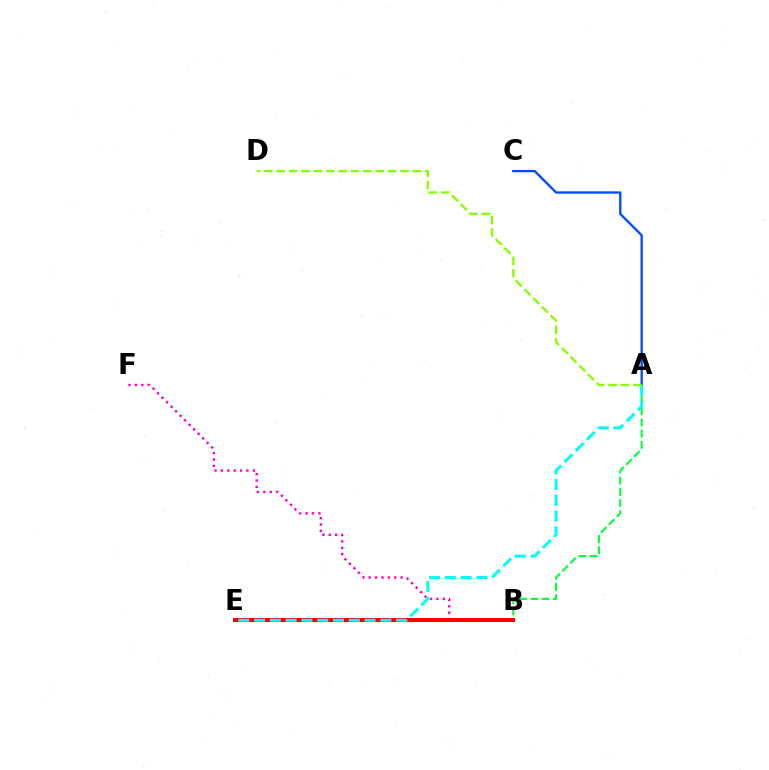{('A', 'E'): [{'color': '#00ff39', 'line_style': 'dashed', 'thickness': 1.52}, {'color': '#00fff6', 'line_style': 'dashed', 'thickness': 2.14}], ('B', 'F'): [{'color': '#ff00cf', 'line_style': 'dotted', 'thickness': 1.73}], ('B', 'E'): [{'color': '#7200ff', 'line_style': 'dotted', 'thickness': 2.65}, {'color': '#ffbd00', 'line_style': 'dotted', 'thickness': 2.43}, {'color': '#ff0000', 'line_style': 'solid', 'thickness': 2.89}], ('A', 'C'): [{'color': '#004bff', 'line_style': 'solid', 'thickness': 1.68}], ('A', 'D'): [{'color': '#84ff00', 'line_style': 'dashed', 'thickness': 1.68}]}